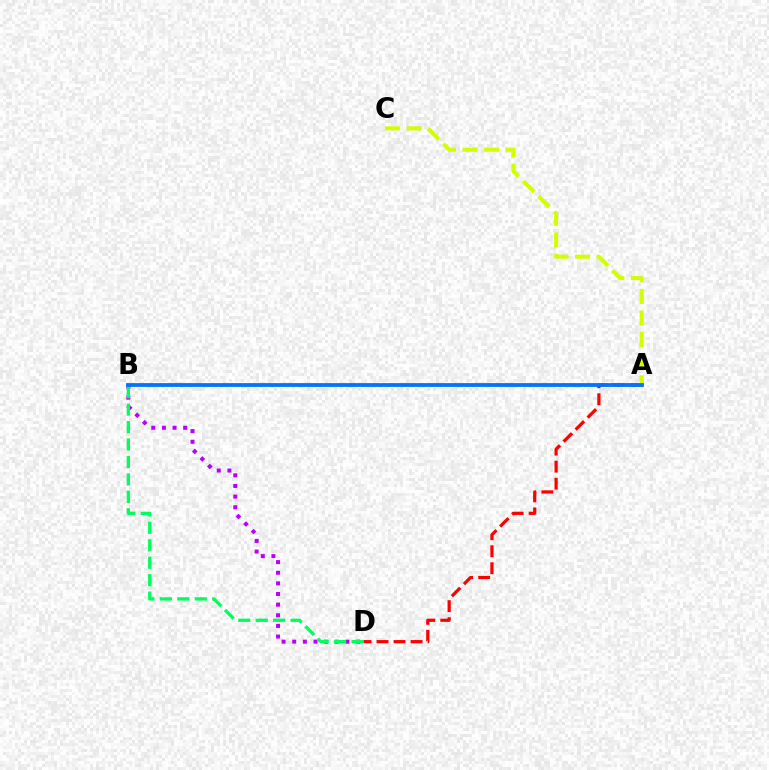{('B', 'D'): [{'color': '#b900ff', 'line_style': 'dotted', 'thickness': 2.89}, {'color': '#00ff5c', 'line_style': 'dashed', 'thickness': 2.37}], ('A', 'D'): [{'color': '#ff0000', 'line_style': 'dashed', 'thickness': 2.31}], ('A', 'C'): [{'color': '#d1ff00', 'line_style': 'dashed', 'thickness': 2.93}], ('A', 'B'): [{'color': '#0074ff', 'line_style': 'solid', 'thickness': 2.73}]}